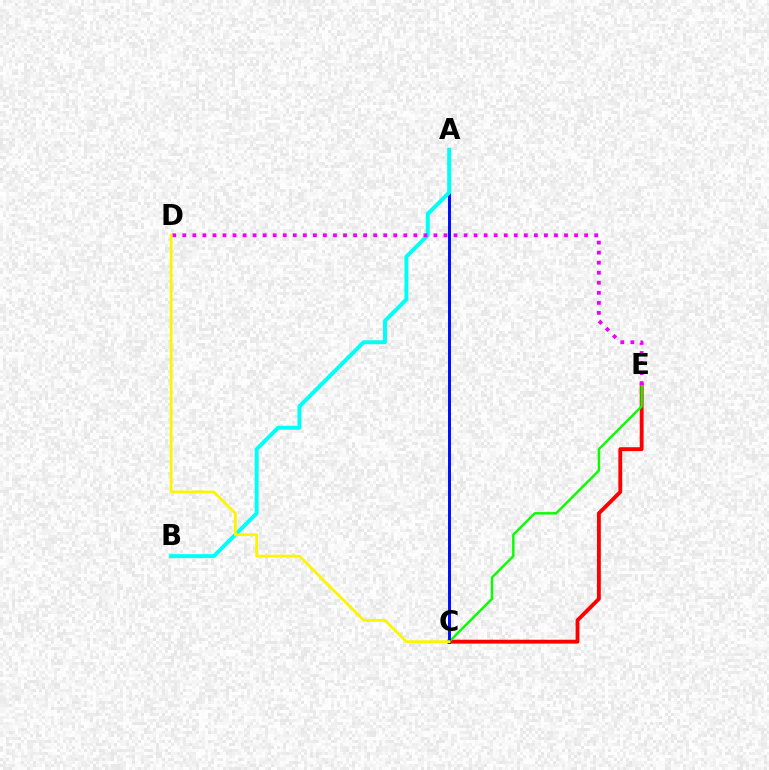{('C', 'E'): [{'color': '#ff0000', 'line_style': 'solid', 'thickness': 2.77}, {'color': '#08ff00', 'line_style': 'solid', 'thickness': 1.75}], ('A', 'C'): [{'color': '#0010ff', 'line_style': 'solid', 'thickness': 2.14}], ('A', 'B'): [{'color': '#00fff6', 'line_style': 'solid', 'thickness': 2.84}], ('D', 'E'): [{'color': '#ee00ff', 'line_style': 'dotted', 'thickness': 2.73}], ('C', 'D'): [{'color': '#fcf500', 'line_style': 'solid', 'thickness': 2.01}]}